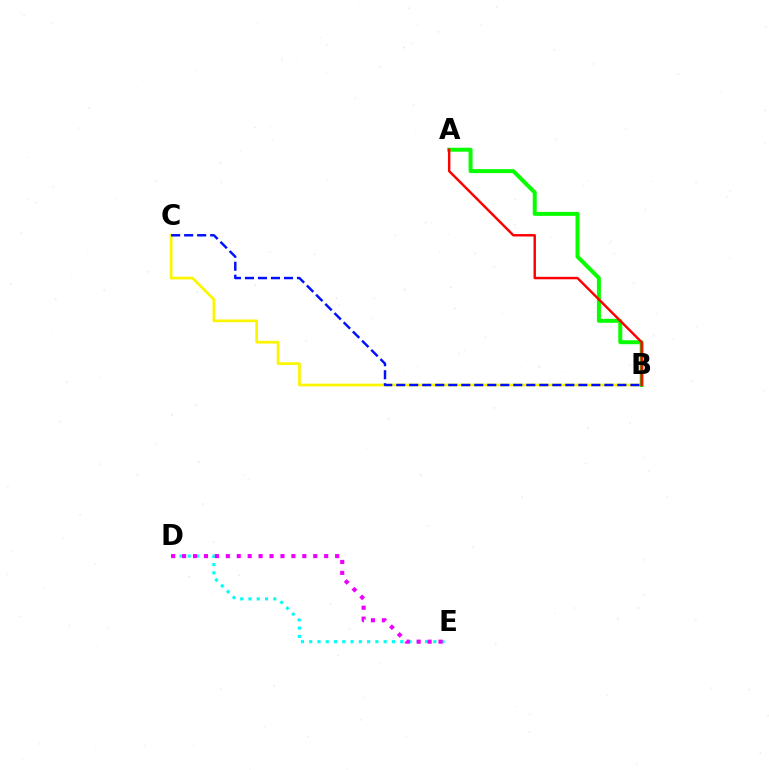{('B', 'C'): [{'color': '#fcf500', 'line_style': 'solid', 'thickness': 1.96}, {'color': '#0010ff', 'line_style': 'dashed', 'thickness': 1.77}], ('D', 'E'): [{'color': '#00fff6', 'line_style': 'dotted', 'thickness': 2.25}, {'color': '#ee00ff', 'line_style': 'dotted', 'thickness': 2.97}], ('A', 'B'): [{'color': '#08ff00', 'line_style': 'solid', 'thickness': 2.87}, {'color': '#ff0000', 'line_style': 'solid', 'thickness': 1.76}]}